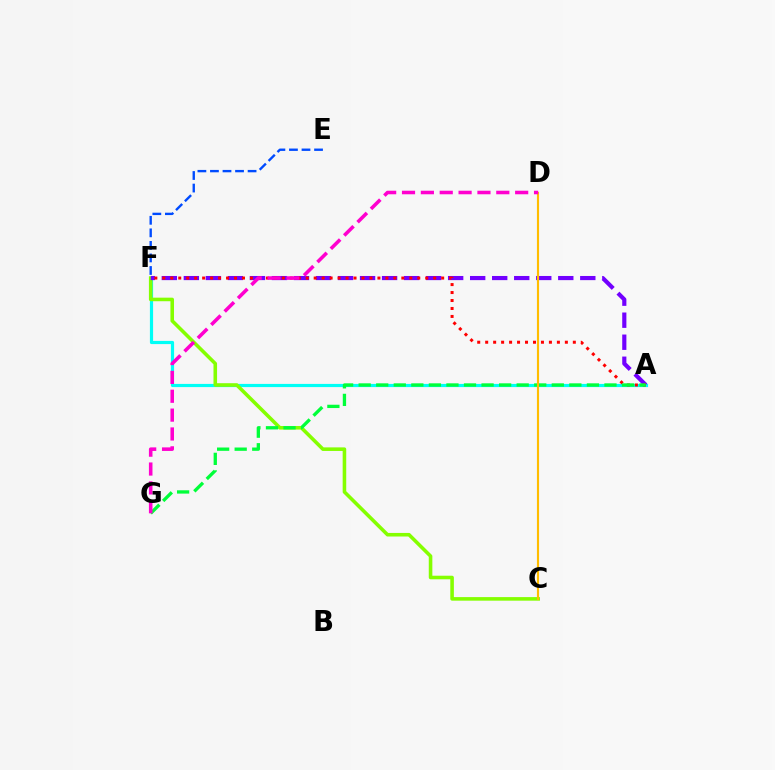{('A', 'F'): [{'color': '#00fff6', 'line_style': 'solid', 'thickness': 2.29}, {'color': '#7200ff', 'line_style': 'dashed', 'thickness': 2.99}, {'color': '#ff0000', 'line_style': 'dotted', 'thickness': 2.16}], ('C', 'F'): [{'color': '#84ff00', 'line_style': 'solid', 'thickness': 2.57}], ('E', 'F'): [{'color': '#004bff', 'line_style': 'dashed', 'thickness': 1.7}], ('A', 'G'): [{'color': '#00ff39', 'line_style': 'dashed', 'thickness': 2.39}], ('C', 'D'): [{'color': '#ffbd00', 'line_style': 'solid', 'thickness': 1.54}], ('D', 'G'): [{'color': '#ff00cf', 'line_style': 'dashed', 'thickness': 2.56}]}